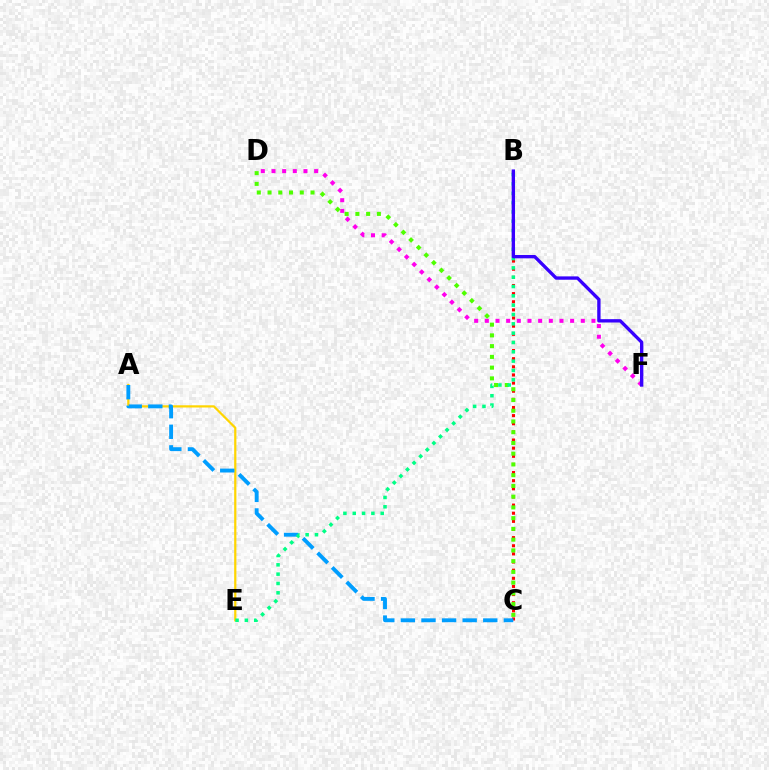{('D', 'F'): [{'color': '#ff00ed', 'line_style': 'dotted', 'thickness': 2.9}], ('B', 'C'): [{'color': '#ff0000', 'line_style': 'dotted', 'thickness': 2.21}], ('C', 'D'): [{'color': '#4fff00', 'line_style': 'dotted', 'thickness': 2.92}], ('A', 'E'): [{'color': '#ffd500', 'line_style': 'solid', 'thickness': 1.6}], ('A', 'C'): [{'color': '#009eff', 'line_style': 'dashed', 'thickness': 2.8}], ('B', 'E'): [{'color': '#00ff86', 'line_style': 'dotted', 'thickness': 2.53}], ('B', 'F'): [{'color': '#3700ff', 'line_style': 'solid', 'thickness': 2.41}]}